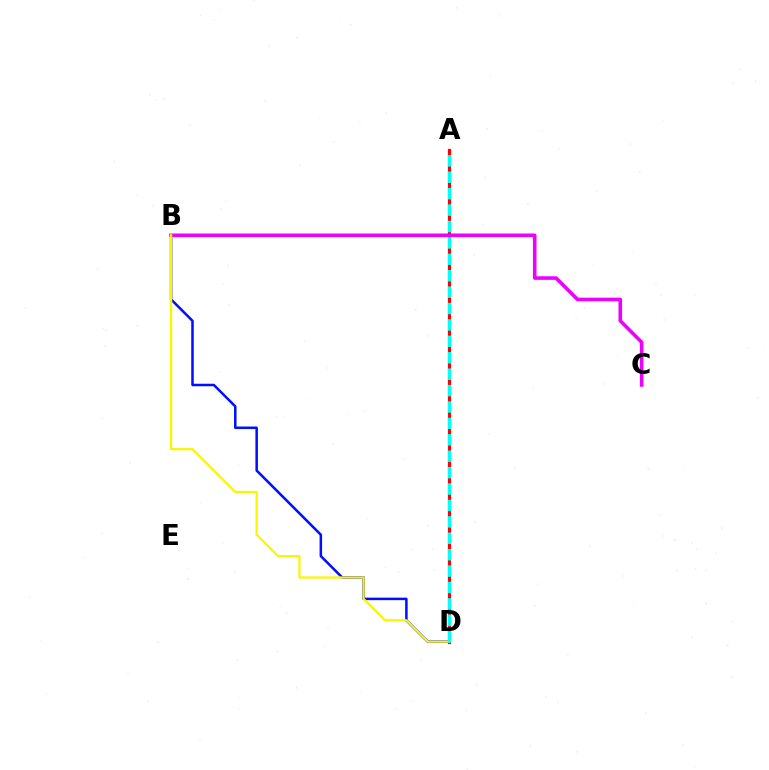{('A', 'D'): [{'color': '#08ff00', 'line_style': 'dashed', 'thickness': 2.1}, {'color': '#ff0000', 'line_style': 'solid', 'thickness': 2.32}, {'color': '#00fff6', 'line_style': 'dashed', 'thickness': 2.23}], ('B', 'D'): [{'color': '#0010ff', 'line_style': 'solid', 'thickness': 1.82}, {'color': '#fcf500', 'line_style': 'solid', 'thickness': 1.6}], ('B', 'C'): [{'color': '#ee00ff', 'line_style': 'solid', 'thickness': 2.58}]}